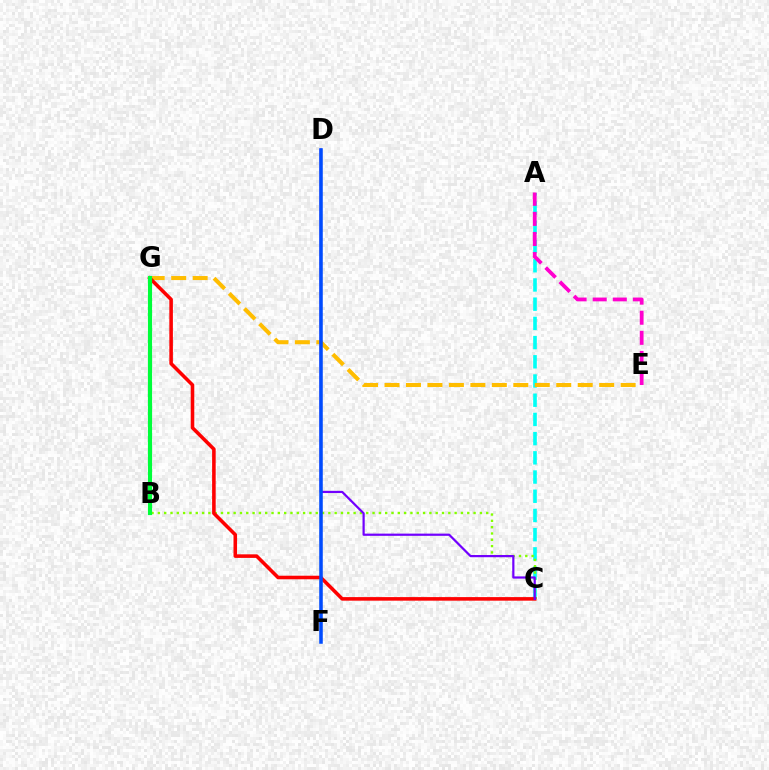{('A', 'C'): [{'color': '#00fff6', 'line_style': 'dashed', 'thickness': 2.61}], ('B', 'C'): [{'color': '#84ff00', 'line_style': 'dotted', 'thickness': 1.72}], ('A', 'E'): [{'color': '#ff00cf', 'line_style': 'dashed', 'thickness': 2.73}], ('E', 'G'): [{'color': '#ffbd00', 'line_style': 'dashed', 'thickness': 2.92}], ('C', 'G'): [{'color': '#ff0000', 'line_style': 'solid', 'thickness': 2.57}], ('B', 'G'): [{'color': '#00ff39', 'line_style': 'solid', 'thickness': 2.98}], ('C', 'D'): [{'color': '#7200ff', 'line_style': 'solid', 'thickness': 1.59}], ('D', 'F'): [{'color': '#004bff', 'line_style': 'solid', 'thickness': 2.55}]}